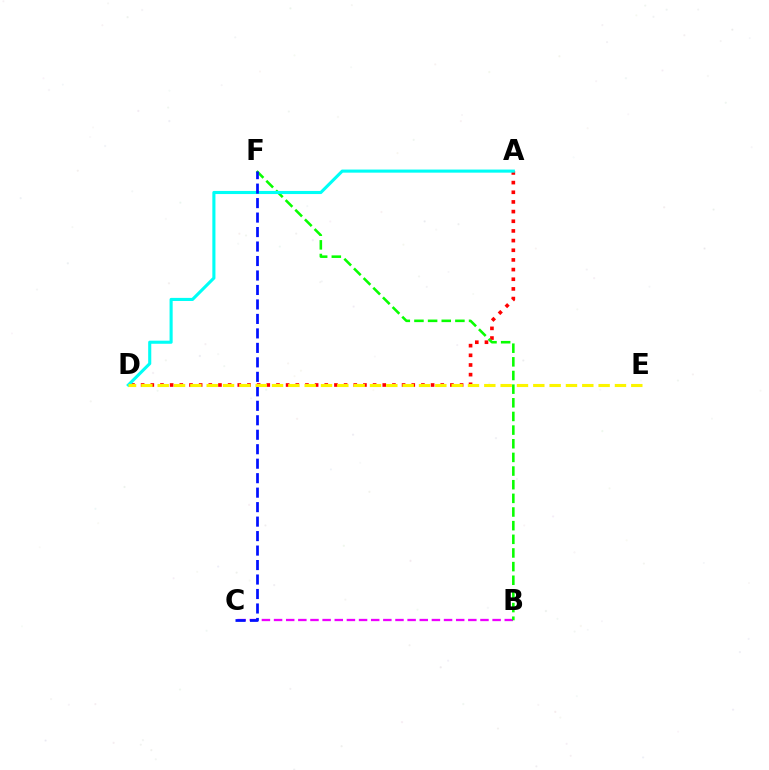{('B', 'C'): [{'color': '#ee00ff', 'line_style': 'dashed', 'thickness': 1.65}], ('A', 'D'): [{'color': '#ff0000', 'line_style': 'dotted', 'thickness': 2.63}, {'color': '#00fff6', 'line_style': 'solid', 'thickness': 2.23}], ('B', 'F'): [{'color': '#08ff00', 'line_style': 'dashed', 'thickness': 1.85}], ('C', 'F'): [{'color': '#0010ff', 'line_style': 'dashed', 'thickness': 1.97}], ('D', 'E'): [{'color': '#fcf500', 'line_style': 'dashed', 'thickness': 2.22}]}